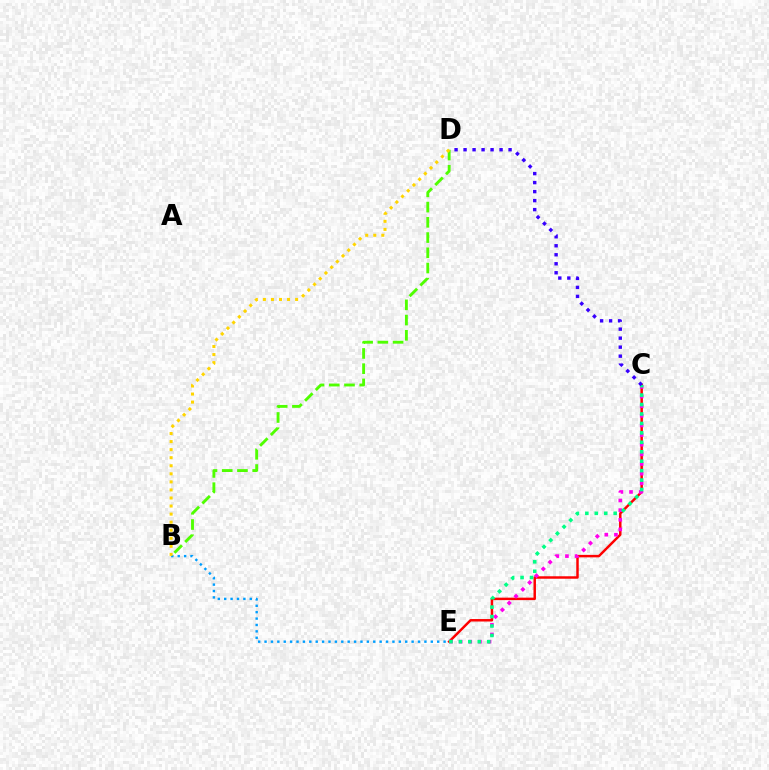{('C', 'E'): [{'color': '#ff0000', 'line_style': 'solid', 'thickness': 1.78}, {'color': '#ff00ed', 'line_style': 'dotted', 'thickness': 2.62}, {'color': '#00ff86', 'line_style': 'dotted', 'thickness': 2.57}], ('B', 'E'): [{'color': '#009eff', 'line_style': 'dotted', 'thickness': 1.74}], ('B', 'D'): [{'color': '#4fff00', 'line_style': 'dashed', 'thickness': 2.07}, {'color': '#ffd500', 'line_style': 'dotted', 'thickness': 2.19}], ('C', 'D'): [{'color': '#3700ff', 'line_style': 'dotted', 'thickness': 2.45}]}